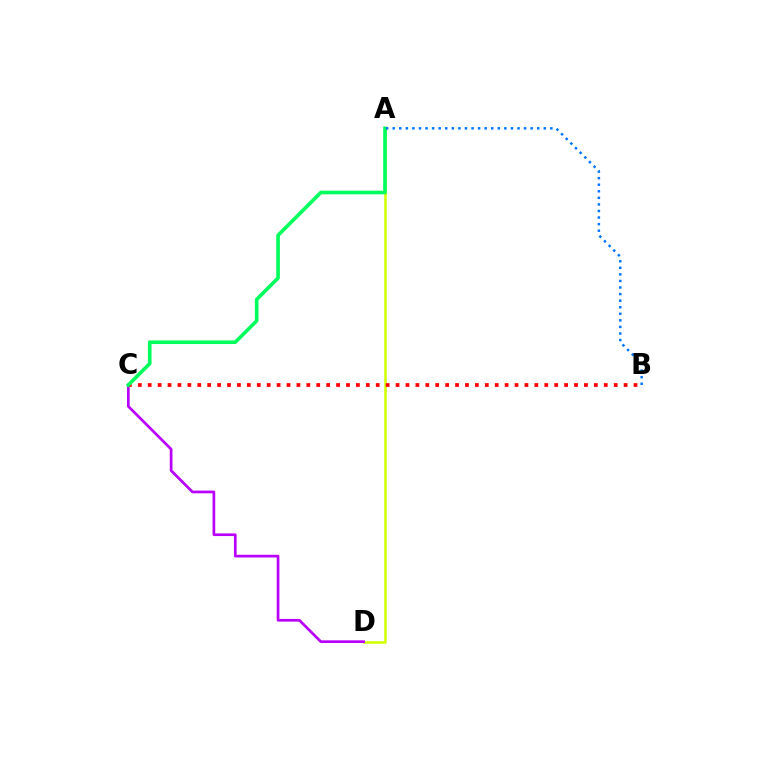{('A', 'D'): [{'color': '#d1ff00', 'line_style': 'solid', 'thickness': 1.84}], ('C', 'D'): [{'color': '#b900ff', 'line_style': 'solid', 'thickness': 1.94}], ('B', 'C'): [{'color': '#ff0000', 'line_style': 'dotted', 'thickness': 2.69}], ('A', 'C'): [{'color': '#00ff5c', 'line_style': 'solid', 'thickness': 2.61}], ('A', 'B'): [{'color': '#0074ff', 'line_style': 'dotted', 'thickness': 1.78}]}